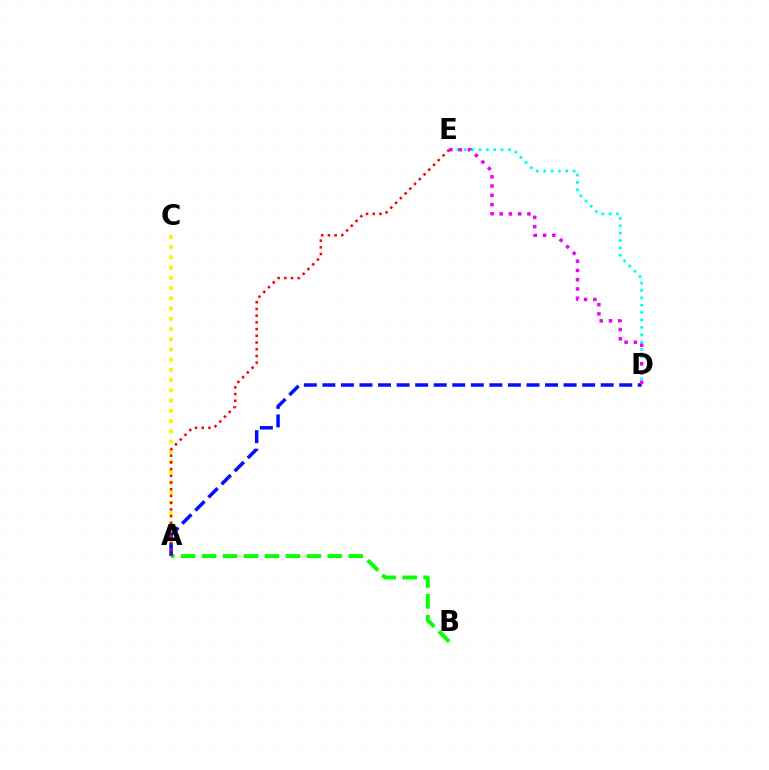{('A', 'C'): [{'color': '#fcf500', 'line_style': 'dotted', 'thickness': 2.78}], ('A', 'B'): [{'color': '#08ff00', 'line_style': 'dashed', 'thickness': 2.85}], ('D', 'E'): [{'color': '#00fff6', 'line_style': 'dotted', 'thickness': 2.0}, {'color': '#ee00ff', 'line_style': 'dotted', 'thickness': 2.52}], ('A', 'D'): [{'color': '#0010ff', 'line_style': 'dashed', 'thickness': 2.52}], ('A', 'E'): [{'color': '#ff0000', 'line_style': 'dotted', 'thickness': 1.82}]}